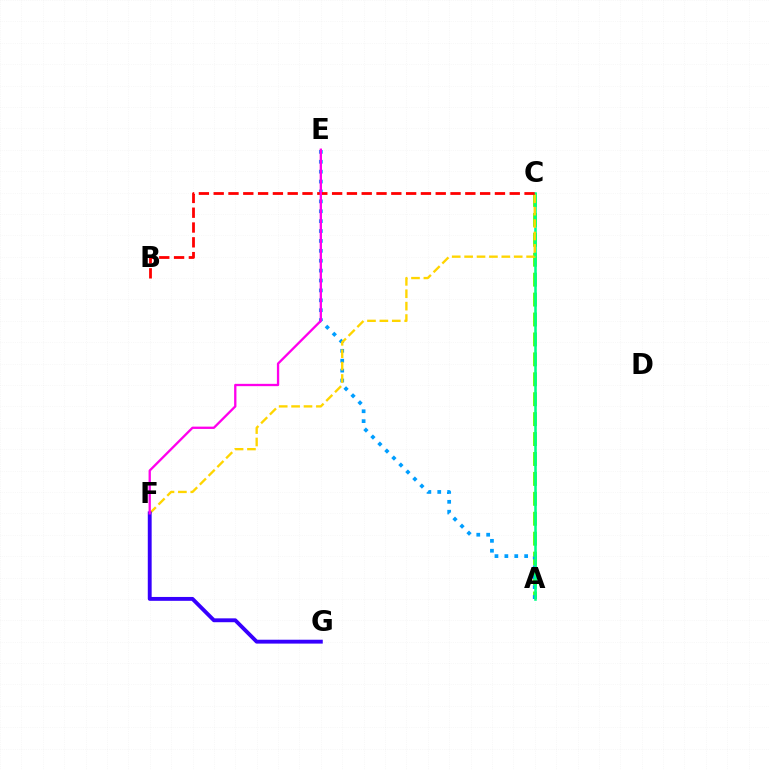{('A', 'C'): [{'color': '#4fff00', 'line_style': 'dashed', 'thickness': 2.71}, {'color': '#00ff86', 'line_style': 'solid', 'thickness': 1.86}], ('A', 'E'): [{'color': '#009eff', 'line_style': 'dotted', 'thickness': 2.69}], ('C', 'F'): [{'color': '#ffd500', 'line_style': 'dashed', 'thickness': 1.68}], ('B', 'C'): [{'color': '#ff0000', 'line_style': 'dashed', 'thickness': 2.01}], ('F', 'G'): [{'color': '#3700ff', 'line_style': 'solid', 'thickness': 2.79}], ('E', 'F'): [{'color': '#ff00ed', 'line_style': 'solid', 'thickness': 1.67}]}